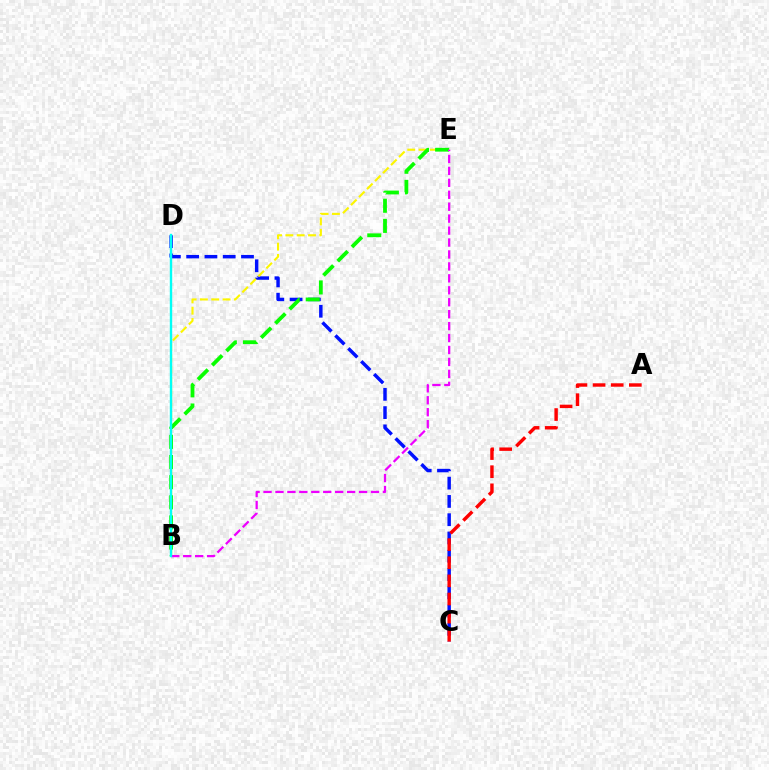{('C', 'D'): [{'color': '#0010ff', 'line_style': 'dashed', 'thickness': 2.48}], ('A', 'C'): [{'color': '#ff0000', 'line_style': 'dashed', 'thickness': 2.46}], ('B', 'E'): [{'color': '#fcf500', 'line_style': 'dashed', 'thickness': 1.54}, {'color': '#08ff00', 'line_style': 'dashed', 'thickness': 2.73}, {'color': '#ee00ff', 'line_style': 'dashed', 'thickness': 1.62}], ('B', 'D'): [{'color': '#00fff6', 'line_style': 'solid', 'thickness': 1.72}]}